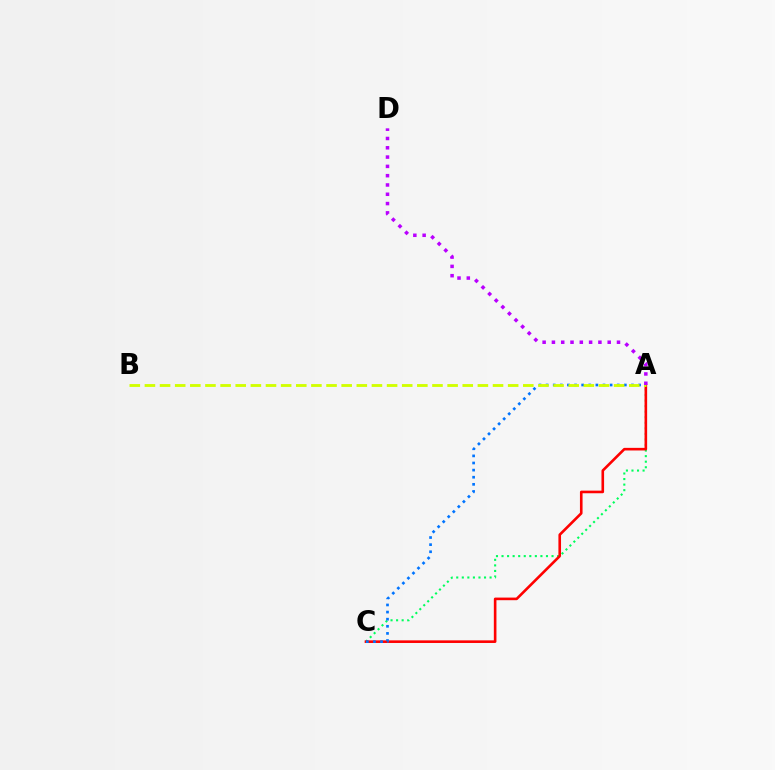{('A', 'C'): [{'color': '#00ff5c', 'line_style': 'dotted', 'thickness': 1.51}, {'color': '#ff0000', 'line_style': 'solid', 'thickness': 1.88}, {'color': '#0074ff', 'line_style': 'dotted', 'thickness': 1.93}], ('A', 'B'): [{'color': '#d1ff00', 'line_style': 'dashed', 'thickness': 2.06}], ('A', 'D'): [{'color': '#b900ff', 'line_style': 'dotted', 'thickness': 2.53}]}